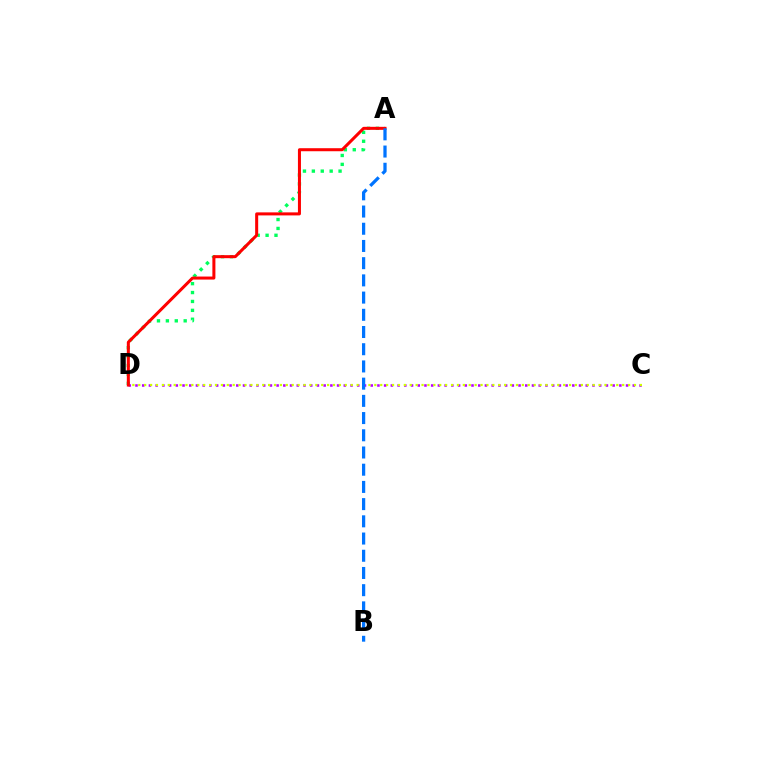{('A', 'D'): [{'color': '#00ff5c', 'line_style': 'dotted', 'thickness': 2.42}, {'color': '#ff0000', 'line_style': 'solid', 'thickness': 2.18}], ('C', 'D'): [{'color': '#b900ff', 'line_style': 'dotted', 'thickness': 1.83}, {'color': '#d1ff00', 'line_style': 'dotted', 'thickness': 1.6}], ('A', 'B'): [{'color': '#0074ff', 'line_style': 'dashed', 'thickness': 2.34}]}